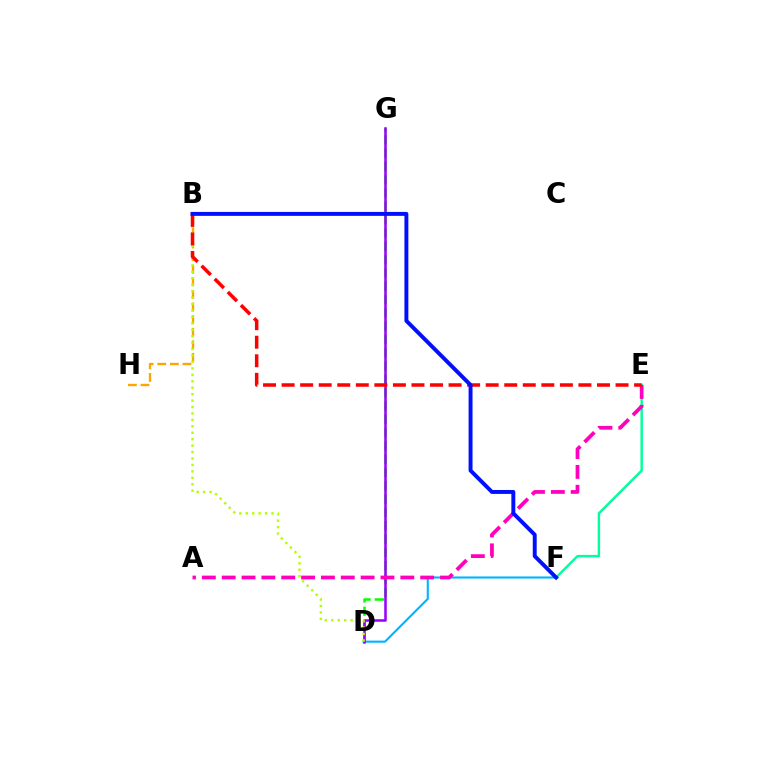{('D', 'G'): [{'color': '#08ff00', 'line_style': 'dashed', 'thickness': 1.81}, {'color': '#9b00ff', 'line_style': 'solid', 'thickness': 1.83}], ('B', 'H'): [{'color': '#ffa500', 'line_style': 'dashed', 'thickness': 1.71}], ('D', 'F'): [{'color': '#00b5ff', 'line_style': 'solid', 'thickness': 1.53}], ('E', 'F'): [{'color': '#00ff9d', 'line_style': 'solid', 'thickness': 1.75}], ('B', 'D'): [{'color': '#b3ff00', 'line_style': 'dotted', 'thickness': 1.75}], ('A', 'E'): [{'color': '#ff00bd', 'line_style': 'dashed', 'thickness': 2.7}], ('B', 'E'): [{'color': '#ff0000', 'line_style': 'dashed', 'thickness': 2.52}], ('B', 'F'): [{'color': '#0010ff', 'line_style': 'solid', 'thickness': 2.83}]}